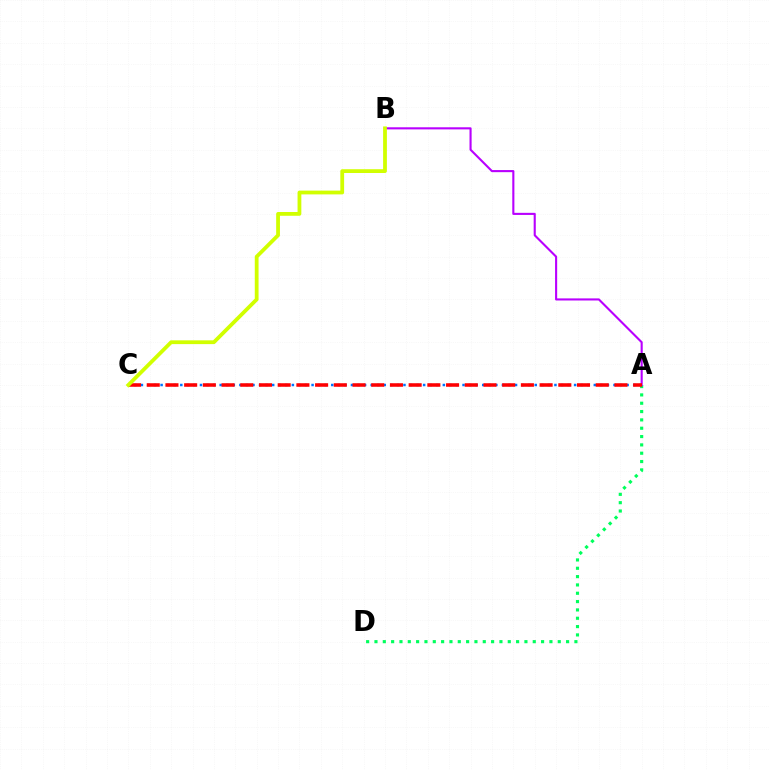{('A', 'D'): [{'color': '#00ff5c', 'line_style': 'dotted', 'thickness': 2.26}], ('A', 'C'): [{'color': '#0074ff', 'line_style': 'dotted', 'thickness': 1.78}, {'color': '#ff0000', 'line_style': 'dashed', 'thickness': 2.54}], ('A', 'B'): [{'color': '#b900ff', 'line_style': 'solid', 'thickness': 1.51}], ('B', 'C'): [{'color': '#d1ff00', 'line_style': 'solid', 'thickness': 2.73}]}